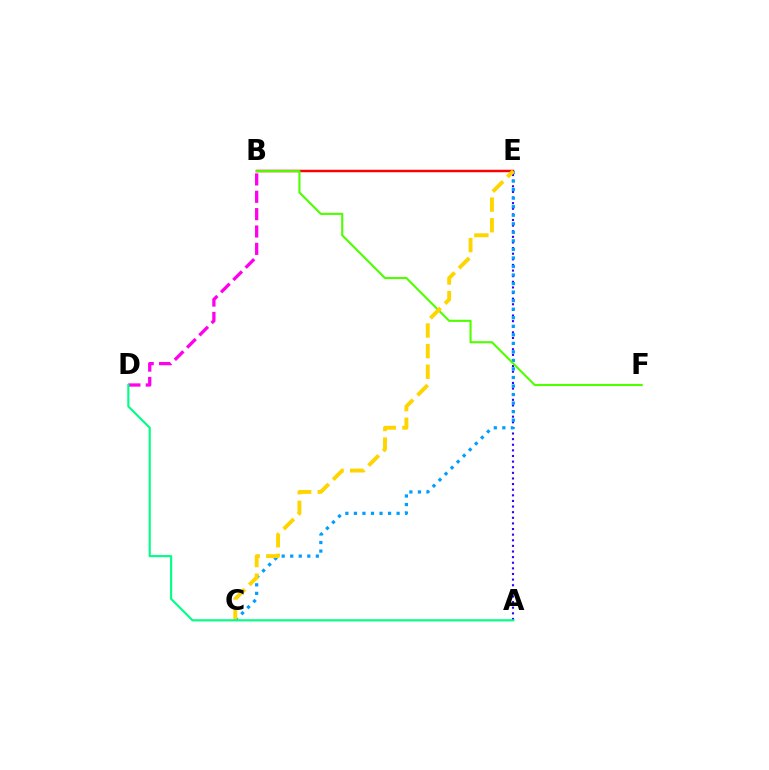{('A', 'E'): [{'color': '#3700ff', 'line_style': 'dotted', 'thickness': 1.53}], ('B', 'E'): [{'color': '#ff0000', 'line_style': 'solid', 'thickness': 1.78}], ('B', 'D'): [{'color': '#ff00ed', 'line_style': 'dashed', 'thickness': 2.36}], ('C', 'E'): [{'color': '#009eff', 'line_style': 'dotted', 'thickness': 2.32}, {'color': '#ffd500', 'line_style': 'dashed', 'thickness': 2.8}], ('B', 'F'): [{'color': '#4fff00', 'line_style': 'solid', 'thickness': 1.52}], ('A', 'D'): [{'color': '#00ff86', 'line_style': 'solid', 'thickness': 1.54}]}